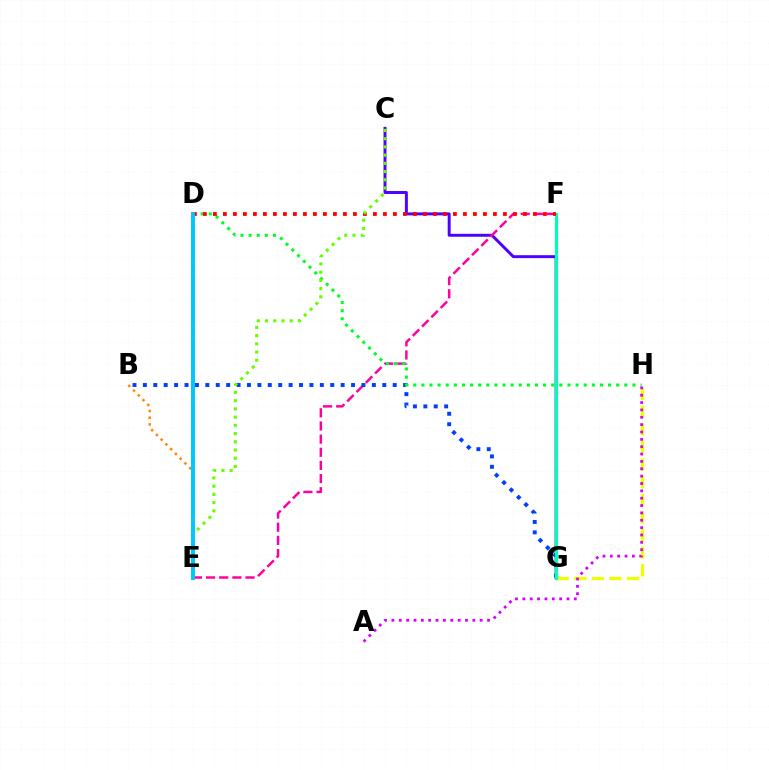{('B', 'E'): [{'color': '#ff8800', 'line_style': 'dotted', 'thickness': 1.83}], ('C', 'G'): [{'color': '#4f00ff', 'line_style': 'solid', 'thickness': 2.12}], ('G', 'H'): [{'color': '#eeff00', 'line_style': 'dashed', 'thickness': 2.39}], ('E', 'F'): [{'color': '#ff00a0', 'line_style': 'dashed', 'thickness': 1.79}], ('B', 'G'): [{'color': '#003fff', 'line_style': 'dotted', 'thickness': 2.83}], ('D', 'H'): [{'color': '#00ff27', 'line_style': 'dotted', 'thickness': 2.21}], ('F', 'G'): [{'color': '#00ffaf', 'line_style': 'solid', 'thickness': 2.3}], ('D', 'F'): [{'color': '#ff0000', 'line_style': 'dotted', 'thickness': 2.72}], ('A', 'H'): [{'color': '#d600ff', 'line_style': 'dotted', 'thickness': 2.0}], ('C', 'E'): [{'color': '#66ff00', 'line_style': 'dotted', 'thickness': 2.23}], ('D', 'E'): [{'color': '#00c7ff', 'line_style': 'solid', 'thickness': 2.84}]}